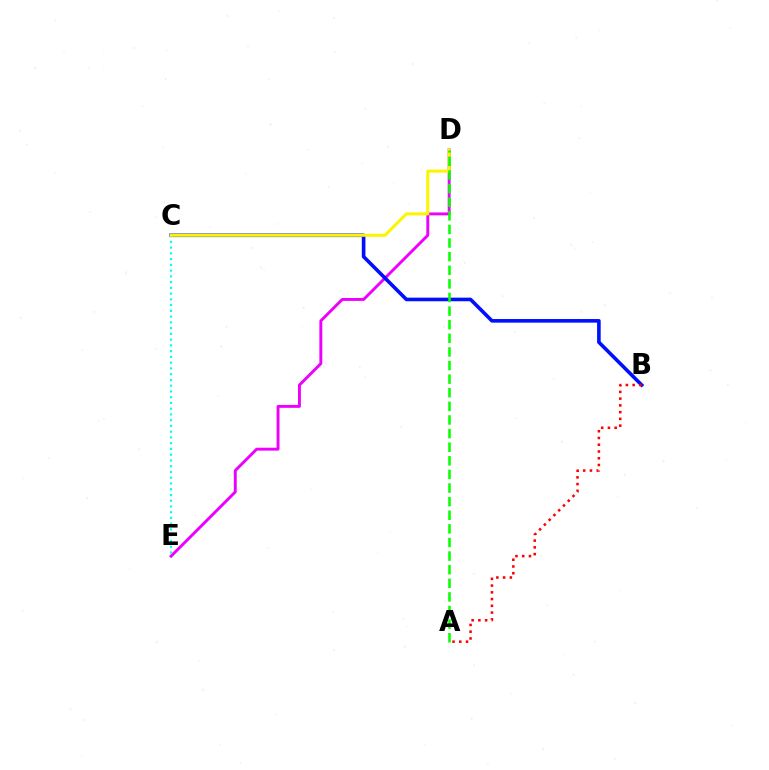{('D', 'E'): [{'color': '#ee00ff', 'line_style': 'solid', 'thickness': 2.1}], ('B', 'C'): [{'color': '#0010ff', 'line_style': 'solid', 'thickness': 2.6}], ('C', 'E'): [{'color': '#00fff6', 'line_style': 'dotted', 'thickness': 1.56}], ('A', 'B'): [{'color': '#ff0000', 'line_style': 'dotted', 'thickness': 1.83}], ('C', 'D'): [{'color': '#fcf500', 'line_style': 'solid', 'thickness': 2.19}], ('A', 'D'): [{'color': '#08ff00', 'line_style': 'dashed', 'thickness': 1.85}]}